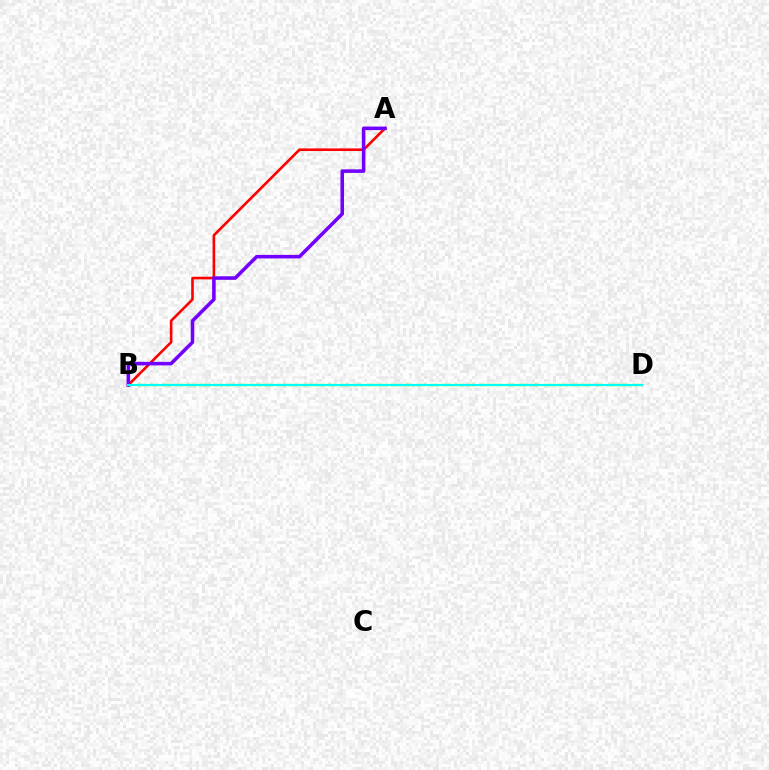{('B', 'D'): [{'color': '#84ff00', 'line_style': 'dashed', 'thickness': 1.73}, {'color': '#00fff6', 'line_style': 'solid', 'thickness': 1.52}], ('A', 'B'): [{'color': '#ff0000', 'line_style': 'solid', 'thickness': 1.88}, {'color': '#7200ff', 'line_style': 'solid', 'thickness': 2.55}]}